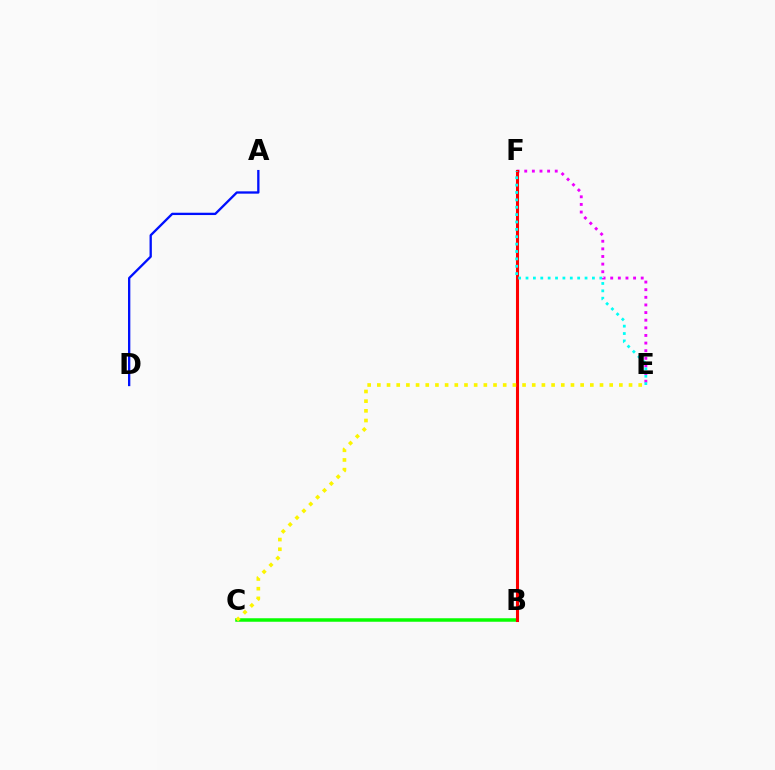{('B', 'C'): [{'color': '#08ff00', 'line_style': 'solid', 'thickness': 2.52}], ('E', 'F'): [{'color': '#ee00ff', 'line_style': 'dotted', 'thickness': 2.07}, {'color': '#00fff6', 'line_style': 'dotted', 'thickness': 2.0}], ('B', 'F'): [{'color': '#ff0000', 'line_style': 'solid', 'thickness': 2.21}], ('A', 'D'): [{'color': '#0010ff', 'line_style': 'solid', 'thickness': 1.67}], ('C', 'E'): [{'color': '#fcf500', 'line_style': 'dotted', 'thickness': 2.63}]}